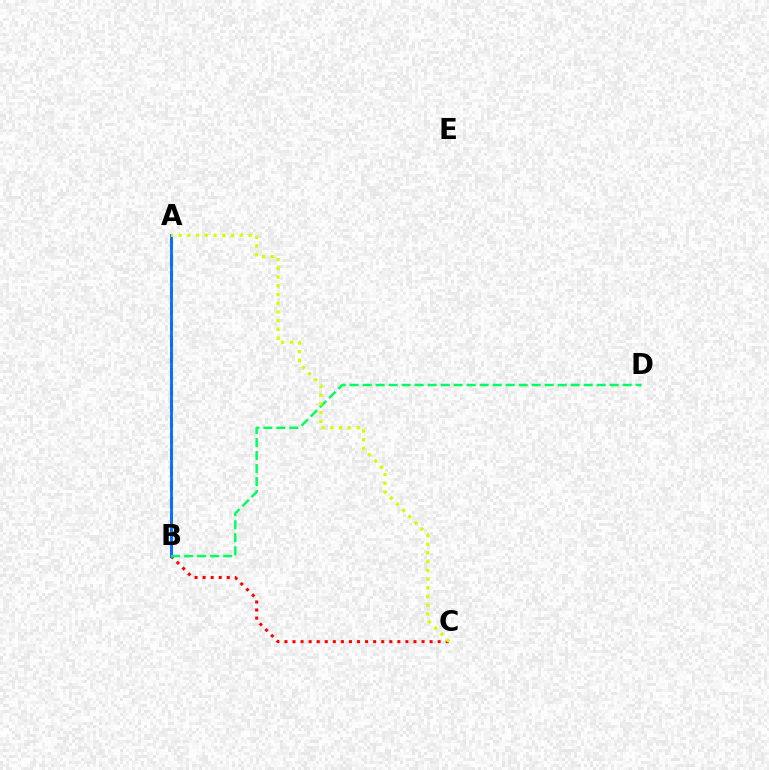{('B', 'C'): [{'color': '#ff0000', 'line_style': 'dotted', 'thickness': 2.19}], ('A', 'B'): [{'color': '#b900ff', 'line_style': 'dashed', 'thickness': 2.19}, {'color': '#0074ff', 'line_style': 'solid', 'thickness': 2.05}], ('B', 'D'): [{'color': '#00ff5c', 'line_style': 'dashed', 'thickness': 1.77}], ('A', 'C'): [{'color': '#d1ff00', 'line_style': 'dotted', 'thickness': 2.37}]}